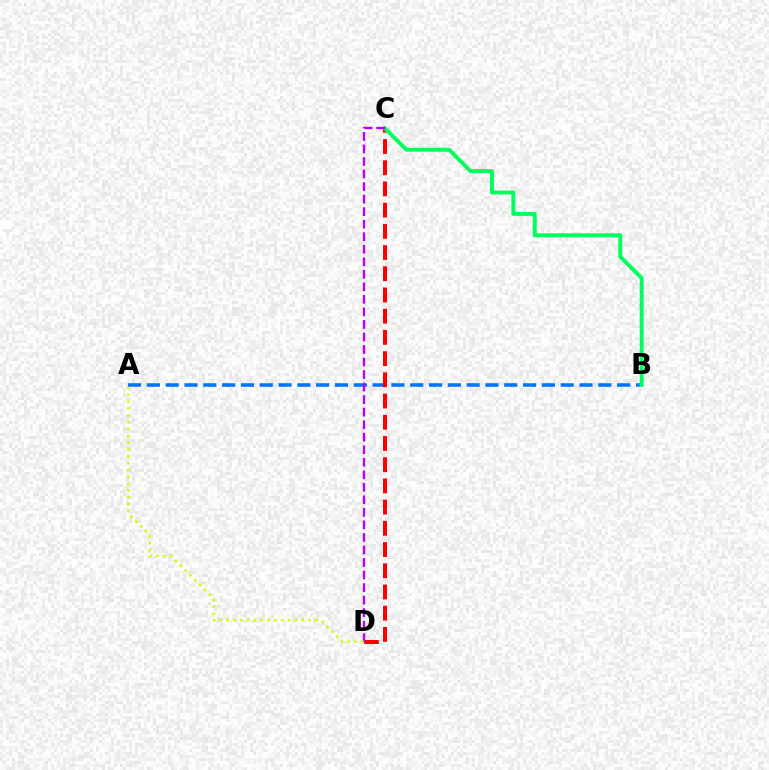{('A', 'B'): [{'color': '#0074ff', 'line_style': 'dashed', 'thickness': 2.56}], ('C', 'D'): [{'color': '#ff0000', 'line_style': 'dashed', 'thickness': 2.88}, {'color': '#b900ff', 'line_style': 'dashed', 'thickness': 1.7}], ('B', 'C'): [{'color': '#00ff5c', 'line_style': 'solid', 'thickness': 2.82}], ('A', 'D'): [{'color': '#d1ff00', 'line_style': 'dotted', 'thickness': 1.86}]}